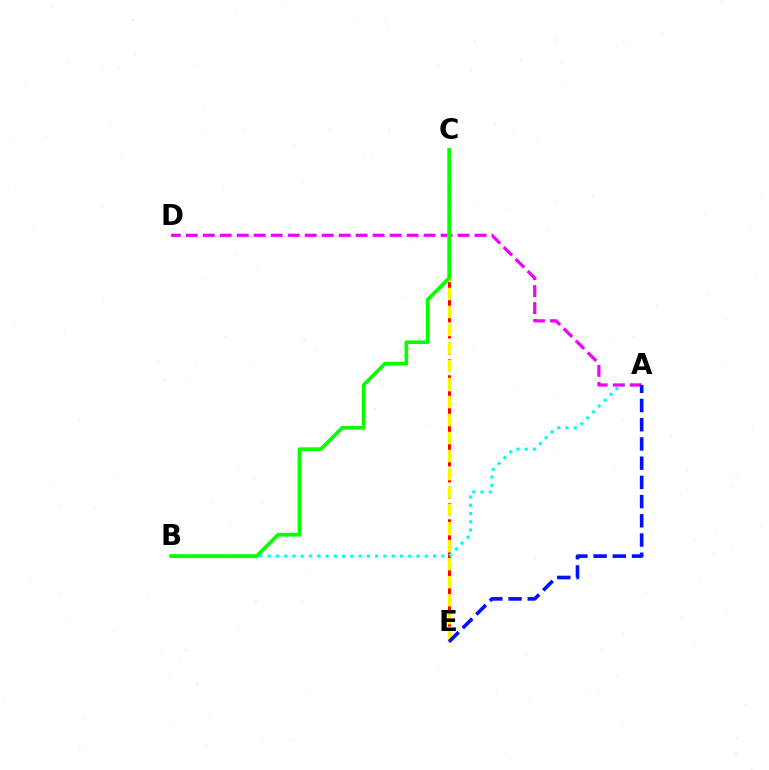{('C', 'E'): [{'color': '#ff0000', 'line_style': 'dashed', 'thickness': 2.17}, {'color': '#fcf500', 'line_style': 'dashed', 'thickness': 2.45}], ('A', 'B'): [{'color': '#00fff6', 'line_style': 'dotted', 'thickness': 2.25}], ('A', 'D'): [{'color': '#ee00ff', 'line_style': 'dashed', 'thickness': 2.31}], ('A', 'E'): [{'color': '#0010ff', 'line_style': 'dashed', 'thickness': 2.61}], ('B', 'C'): [{'color': '#08ff00', 'line_style': 'solid', 'thickness': 2.64}]}